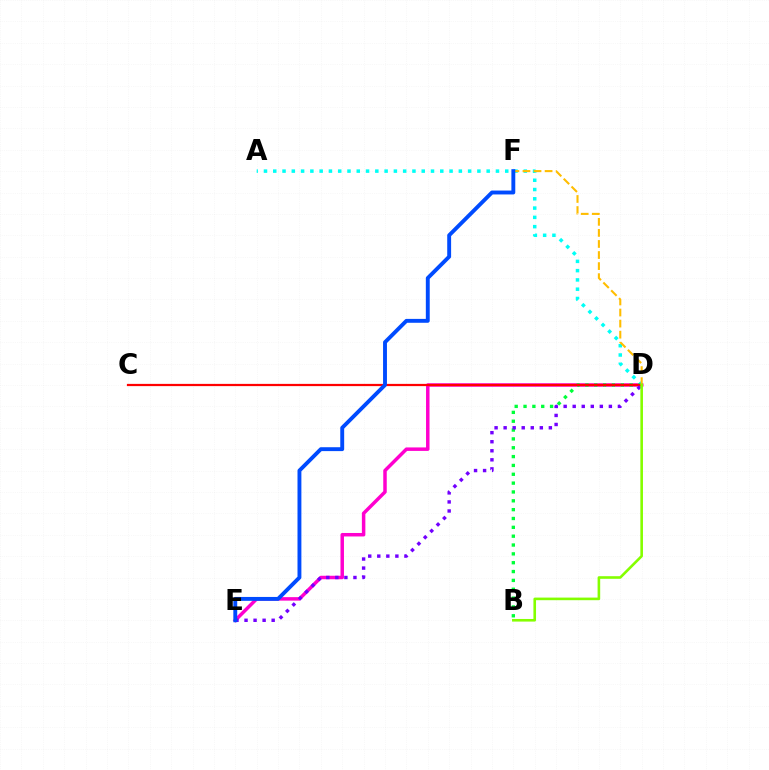{('D', 'E'): [{'color': '#ff00cf', 'line_style': 'solid', 'thickness': 2.51}, {'color': '#7200ff', 'line_style': 'dotted', 'thickness': 2.46}], ('A', 'D'): [{'color': '#00fff6', 'line_style': 'dotted', 'thickness': 2.52}], ('B', 'D'): [{'color': '#00ff39', 'line_style': 'dotted', 'thickness': 2.4}, {'color': '#84ff00', 'line_style': 'solid', 'thickness': 1.88}], ('C', 'D'): [{'color': '#ff0000', 'line_style': 'solid', 'thickness': 1.61}], ('D', 'F'): [{'color': '#ffbd00', 'line_style': 'dashed', 'thickness': 1.5}], ('E', 'F'): [{'color': '#004bff', 'line_style': 'solid', 'thickness': 2.8}]}